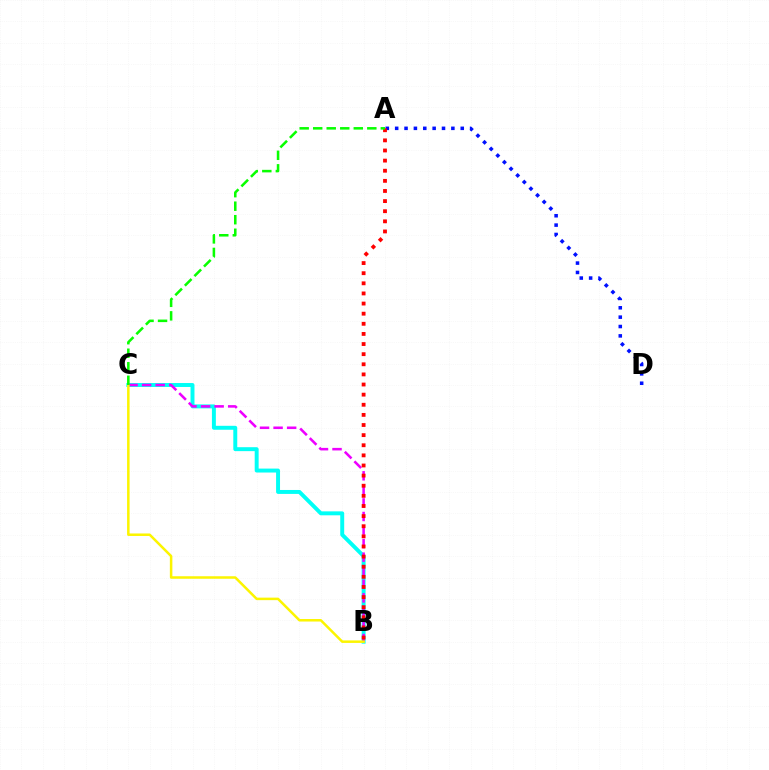{('A', 'D'): [{'color': '#0010ff', 'line_style': 'dotted', 'thickness': 2.55}], ('B', 'C'): [{'color': '#00fff6', 'line_style': 'solid', 'thickness': 2.84}, {'color': '#ee00ff', 'line_style': 'dashed', 'thickness': 1.84}, {'color': '#fcf500', 'line_style': 'solid', 'thickness': 1.81}], ('A', 'B'): [{'color': '#ff0000', 'line_style': 'dotted', 'thickness': 2.75}], ('A', 'C'): [{'color': '#08ff00', 'line_style': 'dashed', 'thickness': 1.84}]}